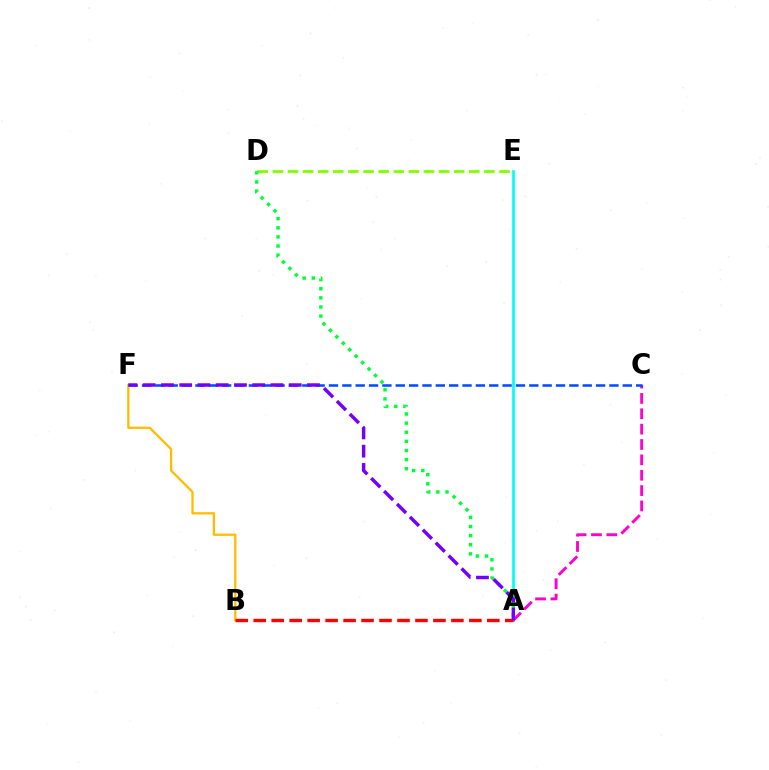{('A', 'E'): [{'color': '#00fff6', 'line_style': 'solid', 'thickness': 1.95}], ('B', 'F'): [{'color': '#ffbd00', 'line_style': 'solid', 'thickness': 1.65}], ('A', 'C'): [{'color': '#ff00cf', 'line_style': 'dashed', 'thickness': 2.09}], ('C', 'F'): [{'color': '#004bff', 'line_style': 'dashed', 'thickness': 1.81}], ('D', 'E'): [{'color': '#84ff00', 'line_style': 'dashed', 'thickness': 2.05}], ('A', 'D'): [{'color': '#00ff39', 'line_style': 'dotted', 'thickness': 2.48}], ('A', 'B'): [{'color': '#ff0000', 'line_style': 'dashed', 'thickness': 2.44}], ('A', 'F'): [{'color': '#7200ff', 'line_style': 'dashed', 'thickness': 2.48}]}